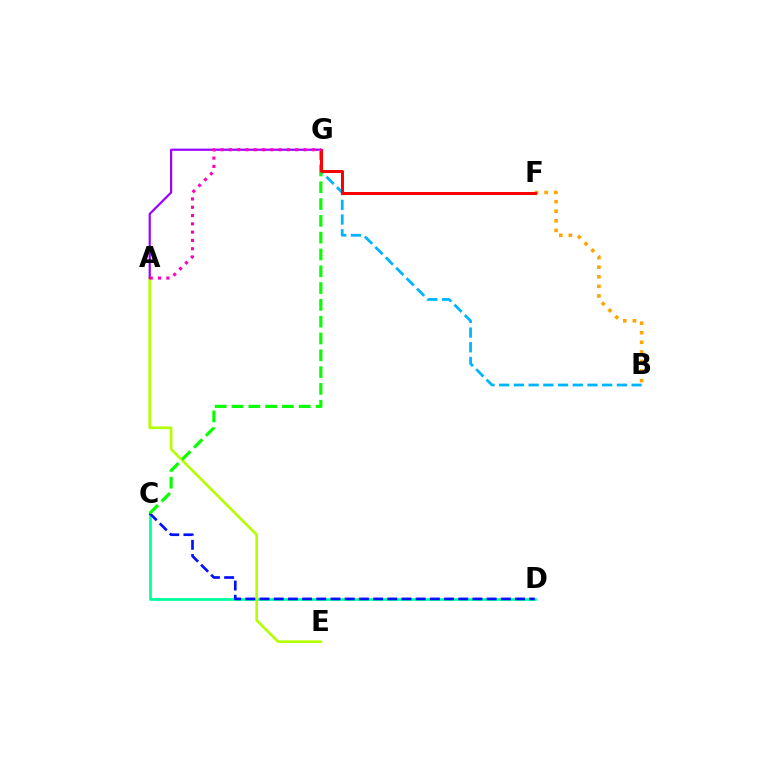{('C', 'D'): [{'color': '#00ff9d', 'line_style': 'solid', 'thickness': 1.95}, {'color': '#0010ff', 'line_style': 'dashed', 'thickness': 1.93}], ('A', 'E'): [{'color': '#b3ff00', 'line_style': 'solid', 'thickness': 1.89}], ('B', 'G'): [{'color': '#00b5ff', 'line_style': 'dashed', 'thickness': 2.0}], ('A', 'G'): [{'color': '#9b00ff', 'line_style': 'solid', 'thickness': 1.58}, {'color': '#ff00bd', 'line_style': 'dotted', 'thickness': 2.25}], ('C', 'G'): [{'color': '#08ff00', 'line_style': 'dashed', 'thickness': 2.28}], ('B', 'F'): [{'color': '#ffa500', 'line_style': 'dotted', 'thickness': 2.6}], ('F', 'G'): [{'color': '#ff0000', 'line_style': 'solid', 'thickness': 2.16}]}